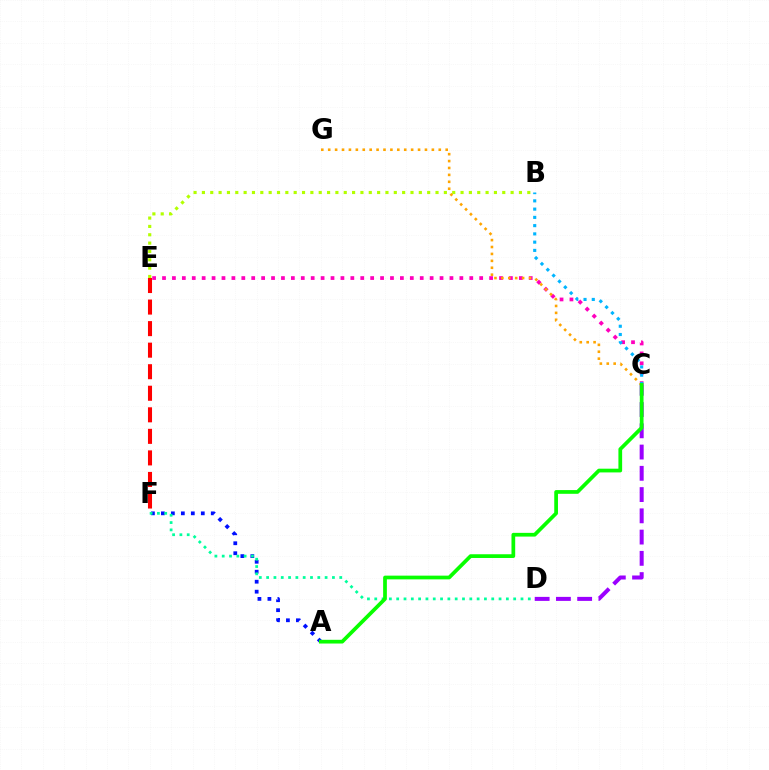{('C', 'D'): [{'color': '#9b00ff', 'line_style': 'dashed', 'thickness': 2.89}], ('A', 'F'): [{'color': '#0010ff', 'line_style': 'dotted', 'thickness': 2.71}], ('C', 'E'): [{'color': '#ff00bd', 'line_style': 'dotted', 'thickness': 2.69}], ('B', 'E'): [{'color': '#b3ff00', 'line_style': 'dotted', 'thickness': 2.27}], ('D', 'F'): [{'color': '#00ff9d', 'line_style': 'dotted', 'thickness': 1.99}], ('E', 'F'): [{'color': '#ff0000', 'line_style': 'dashed', 'thickness': 2.93}], ('C', 'G'): [{'color': '#ffa500', 'line_style': 'dotted', 'thickness': 1.88}], ('B', 'C'): [{'color': '#00b5ff', 'line_style': 'dotted', 'thickness': 2.24}], ('A', 'C'): [{'color': '#08ff00', 'line_style': 'solid', 'thickness': 2.68}]}